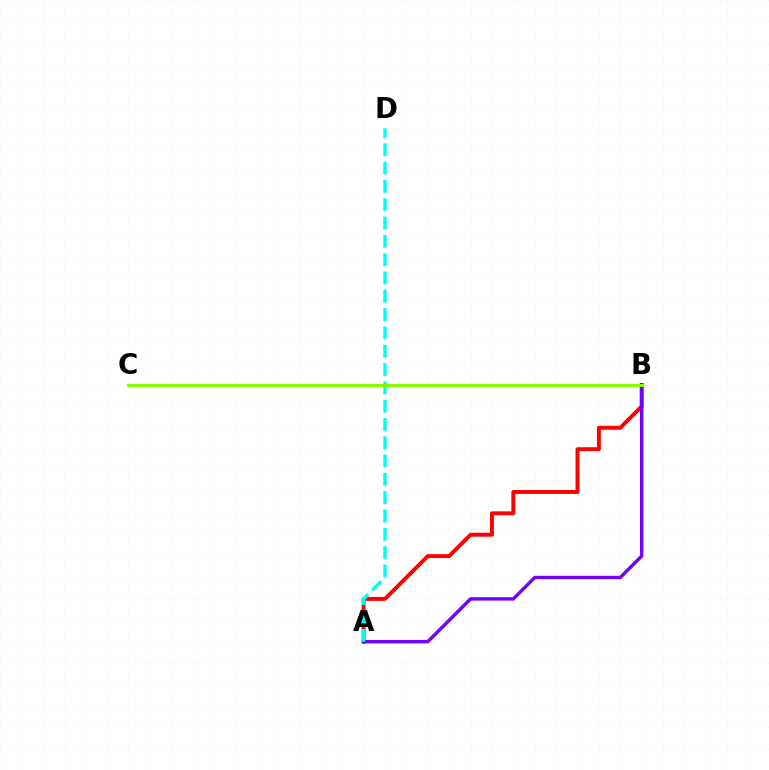{('A', 'B'): [{'color': '#ff0000', 'line_style': 'solid', 'thickness': 2.82}, {'color': '#7200ff', 'line_style': 'solid', 'thickness': 2.46}], ('A', 'D'): [{'color': '#00fff6', 'line_style': 'dashed', 'thickness': 2.49}], ('B', 'C'): [{'color': '#84ff00', 'line_style': 'solid', 'thickness': 2.2}]}